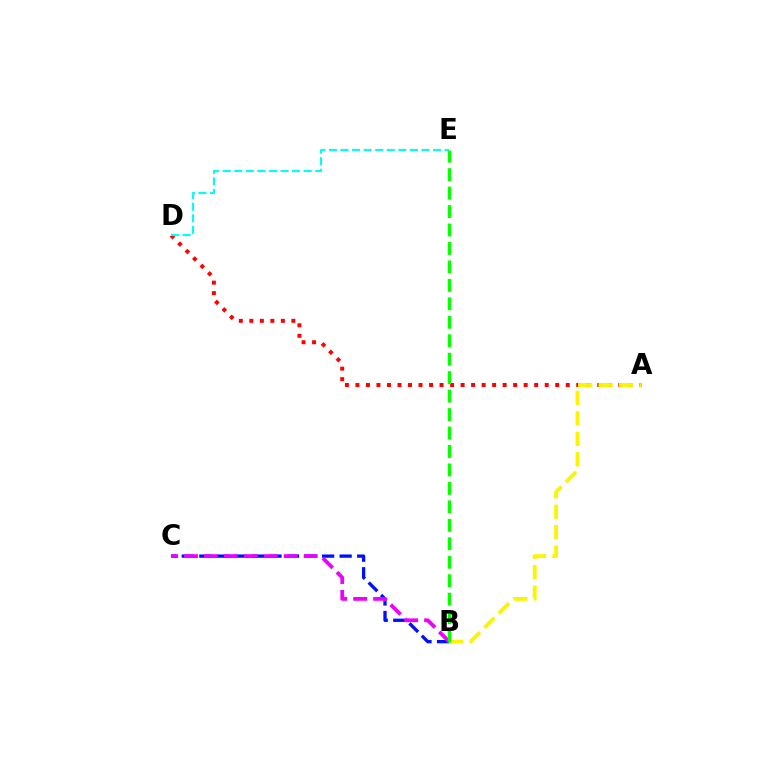{('B', 'C'): [{'color': '#0010ff', 'line_style': 'dashed', 'thickness': 2.38}, {'color': '#ee00ff', 'line_style': 'dashed', 'thickness': 2.71}], ('A', 'D'): [{'color': '#ff0000', 'line_style': 'dotted', 'thickness': 2.86}], ('A', 'B'): [{'color': '#fcf500', 'line_style': 'dashed', 'thickness': 2.78}], ('D', 'E'): [{'color': '#00fff6', 'line_style': 'dashed', 'thickness': 1.57}], ('B', 'E'): [{'color': '#08ff00', 'line_style': 'dashed', 'thickness': 2.51}]}